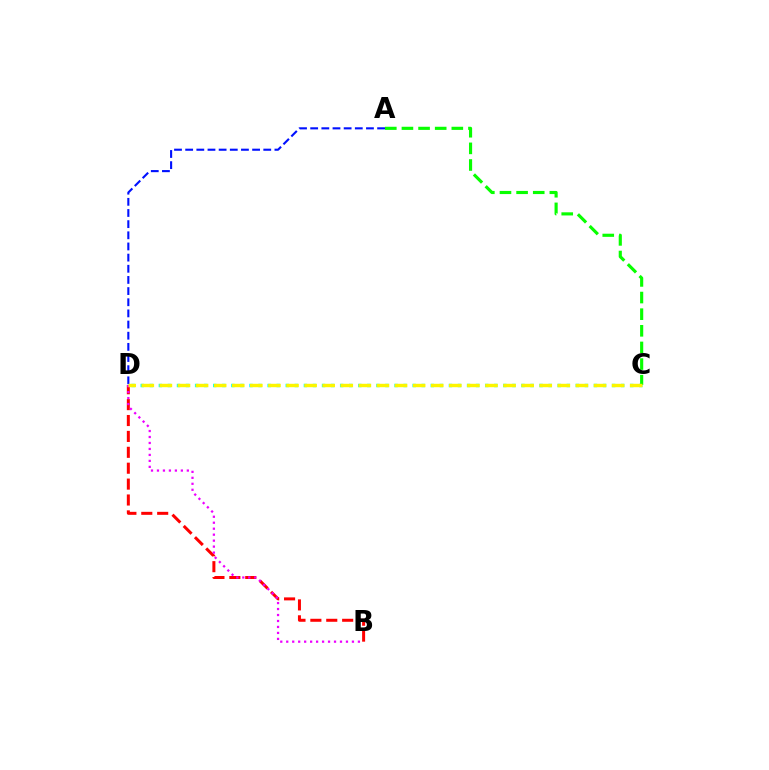{('C', 'D'): [{'color': '#00fff6', 'line_style': 'dotted', 'thickness': 2.46}, {'color': '#fcf500', 'line_style': 'dashed', 'thickness': 2.46}], ('A', 'D'): [{'color': '#0010ff', 'line_style': 'dashed', 'thickness': 1.52}], ('B', 'D'): [{'color': '#ff0000', 'line_style': 'dashed', 'thickness': 2.16}, {'color': '#ee00ff', 'line_style': 'dotted', 'thickness': 1.62}], ('A', 'C'): [{'color': '#08ff00', 'line_style': 'dashed', 'thickness': 2.26}]}